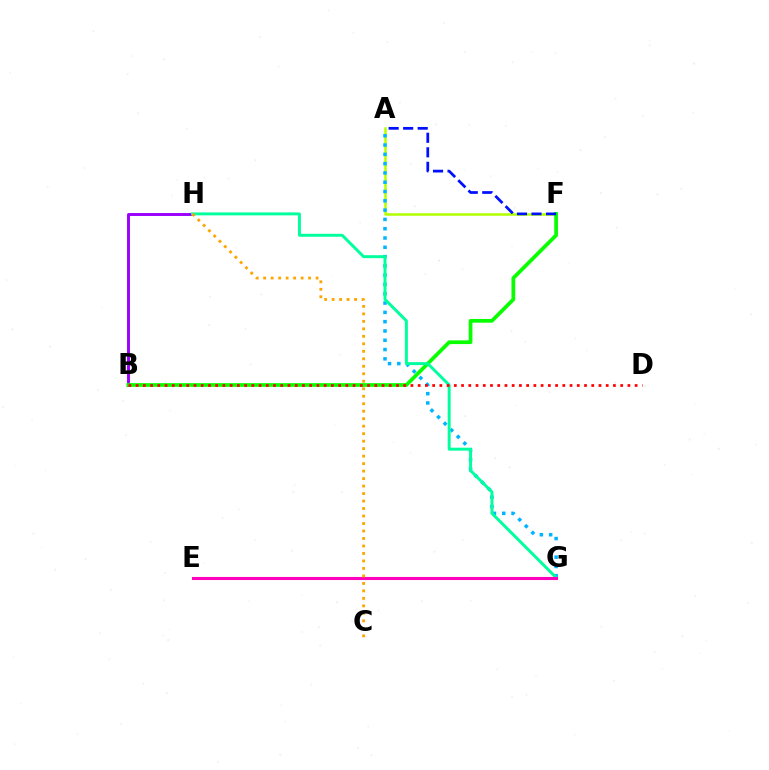{('B', 'H'): [{'color': '#9b00ff', 'line_style': 'solid', 'thickness': 2.11}], ('A', 'F'): [{'color': '#b3ff00', 'line_style': 'solid', 'thickness': 1.83}, {'color': '#0010ff', 'line_style': 'dashed', 'thickness': 1.97}], ('A', 'G'): [{'color': '#00b5ff', 'line_style': 'dotted', 'thickness': 2.53}], ('B', 'F'): [{'color': '#08ff00', 'line_style': 'solid', 'thickness': 2.68}], ('G', 'H'): [{'color': '#00ff9d', 'line_style': 'solid', 'thickness': 2.12}], ('B', 'D'): [{'color': '#ff0000', 'line_style': 'dotted', 'thickness': 1.97}], ('E', 'G'): [{'color': '#ff00bd', 'line_style': 'solid', 'thickness': 2.22}], ('C', 'H'): [{'color': '#ffa500', 'line_style': 'dotted', 'thickness': 2.03}]}